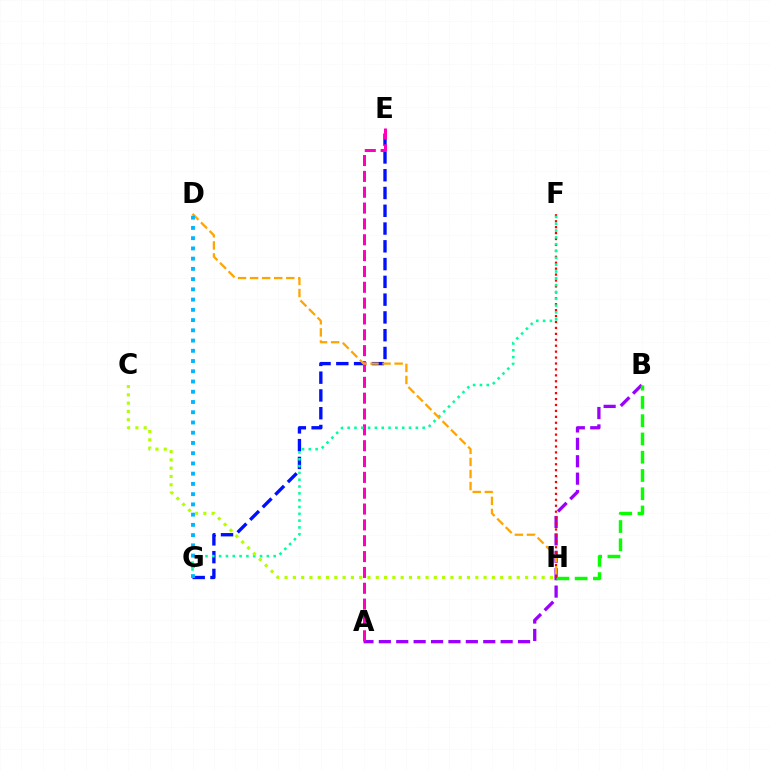{('A', 'B'): [{'color': '#9b00ff', 'line_style': 'dashed', 'thickness': 2.36}], ('E', 'G'): [{'color': '#0010ff', 'line_style': 'dashed', 'thickness': 2.41}], ('B', 'H'): [{'color': '#08ff00', 'line_style': 'dashed', 'thickness': 2.48}], ('F', 'H'): [{'color': '#ff0000', 'line_style': 'dotted', 'thickness': 1.61}], ('A', 'E'): [{'color': '#ff00bd', 'line_style': 'dashed', 'thickness': 2.15}], ('F', 'G'): [{'color': '#00ff9d', 'line_style': 'dotted', 'thickness': 1.85}], ('D', 'H'): [{'color': '#ffa500', 'line_style': 'dashed', 'thickness': 1.64}], ('D', 'G'): [{'color': '#00b5ff', 'line_style': 'dotted', 'thickness': 2.78}], ('C', 'H'): [{'color': '#b3ff00', 'line_style': 'dotted', 'thickness': 2.25}]}